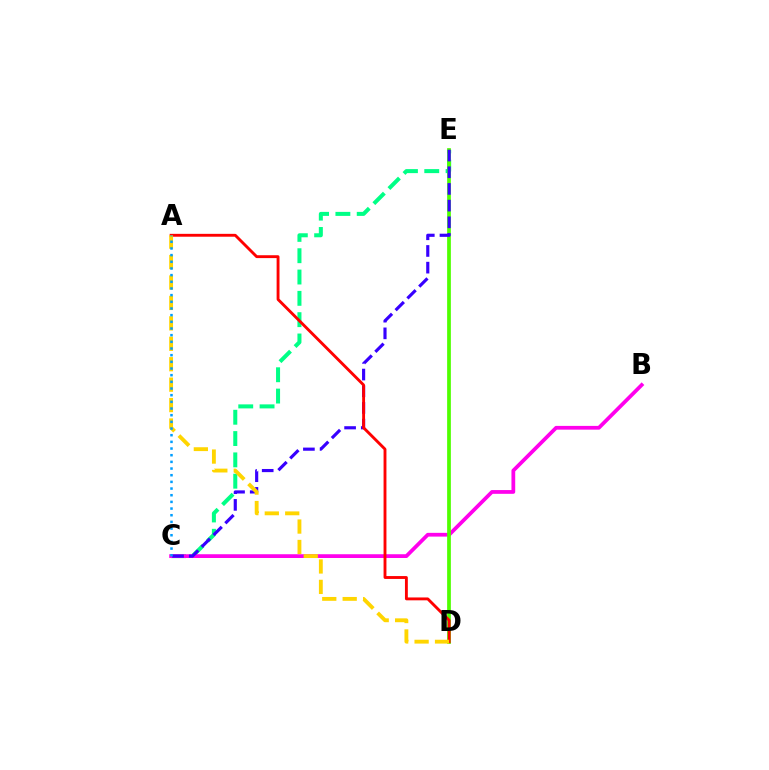{('C', 'E'): [{'color': '#00ff86', 'line_style': 'dashed', 'thickness': 2.9}, {'color': '#3700ff', 'line_style': 'dashed', 'thickness': 2.27}], ('B', 'C'): [{'color': '#ff00ed', 'line_style': 'solid', 'thickness': 2.71}], ('D', 'E'): [{'color': '#4fff00', 'line_style': 'solid', 'thickness': 2.69}], ('A', 'D'): [{'color': '#ff0000', 'line_style': 'solid', 'thickness': 2.07}, {'color': '#ffd500', 'line_style': 'dashed', 'thickness': 2.78}], ('A', 'C'): [{'color': '#009eff', 'line_style': 'dotted', 'thickness': 1.81}]}